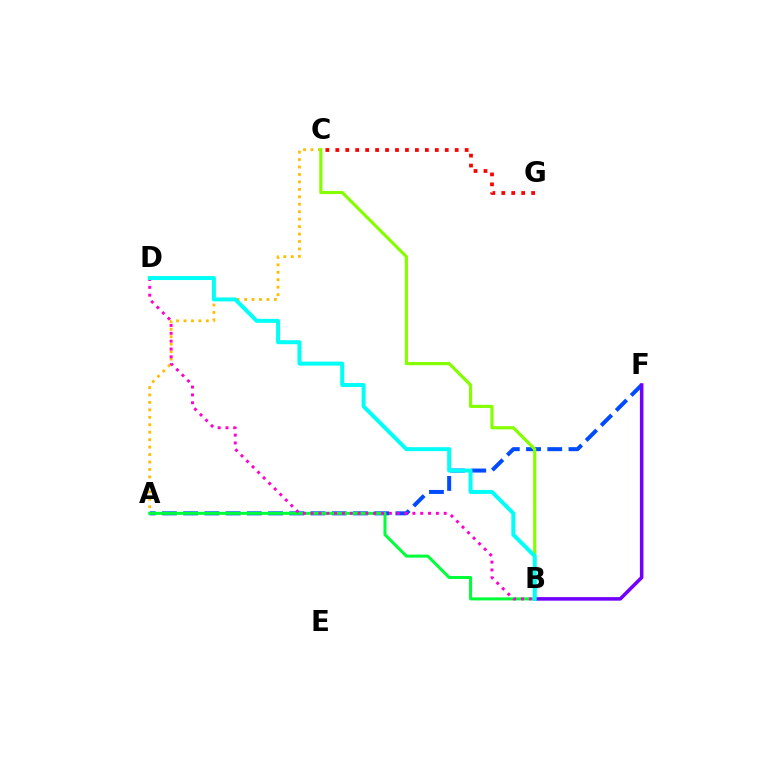{('A', 'F'): [{'color': '#004bff', 'line_style': 'dashed', 'thickness': 2.88}], ('C', 'G'): [{'color': '#ff0000', 'line_style': 'dotted', 'thickness': 2.7}], ('A', 'C'): [{'color': '#ffbd00', 'line_style': 'dotted', 'thickness': 2.02}], ('A', 'B'): [{'color': '#00ff39', 'line_style': 'solid', 'thickness': 2.17}], ('B', 'C'): [{'color': '#84ff00', 'line_style': 'solid', 'thickness': 2.27}], ('B', 'F'): [{'color': '#7200ff', 'line_style': 'solid', 'thickness': 2.56}], ('B', 'D'): [{'color': '#ff00cf', 'line_style': 'dotted', 'thickness': 2.13}, {'color': '#00fff6', 'line_style': 'solid', 'thickness': 2.87}]}